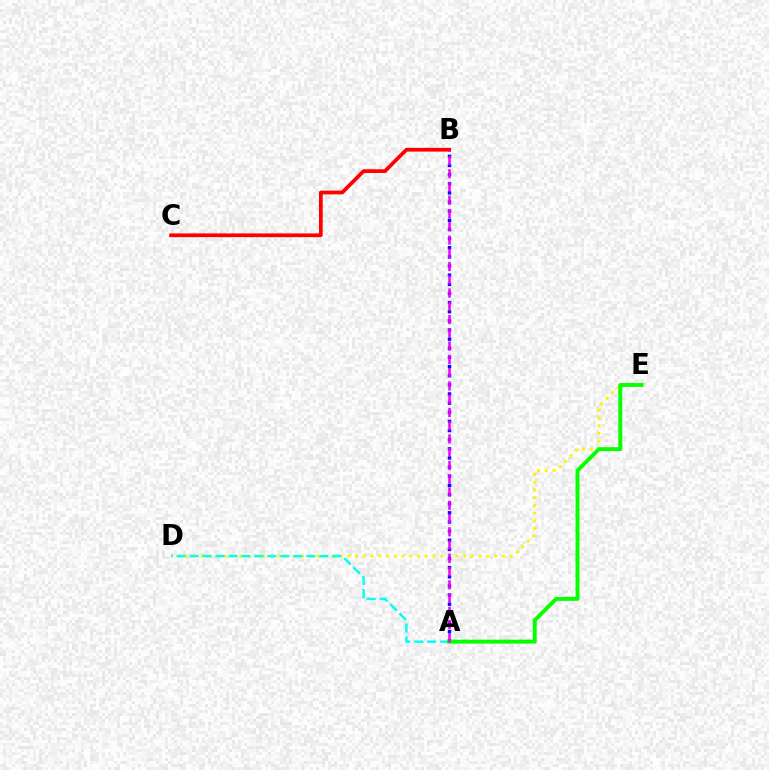{('D', 'E'): [{'color': '#fcf500', 'line_style': 'dotted', 'thickness': 2.1}], ('B', 'C'): [{'color': '#ff0000', 'line_style': 'solid', 'thickness': 2.69}], ('A', 'D'): [{'color': '#00fff6', 'line_style': 'dashed', 'thickness': 1.76}], ('A', 'B'): [{'color': '#0010ff', 'line_style': 'dotted', 'thickness': 2.48}, {'color': '#ee00ff', 'line_style': 'dashed', 'thickness': 1.8}], ('A', 'E'): [{'color': '#08ff00', 'line_style': 'solid', 'thickness': 2.82}]}